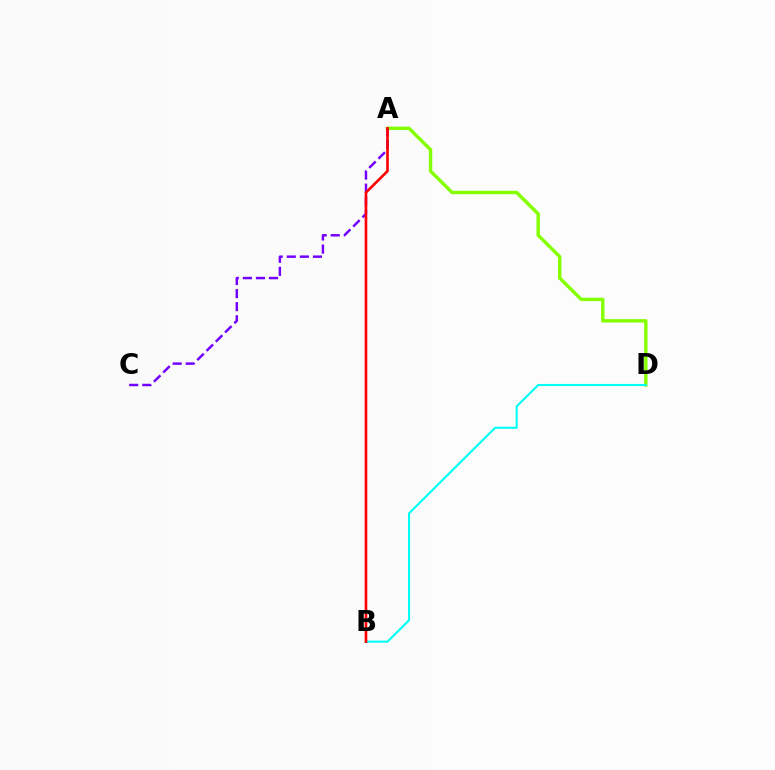{('A', 'D'): [{'color': '#84ff00', 'line_style': 'solid', 'thickness': 2.44}], ('B', 'D'): [{'color': '#00fff6', 'line_style': 'solid', 'thickness': 1.52}], ('A', 'C'): [{'color': '#7200ff', 'line_style': 'dashed', 'thickness': 1.77}], ('A', 'B'): [{'color': '#ff0000', 'line_style': 'solid', 'thickness': 1.9}]}